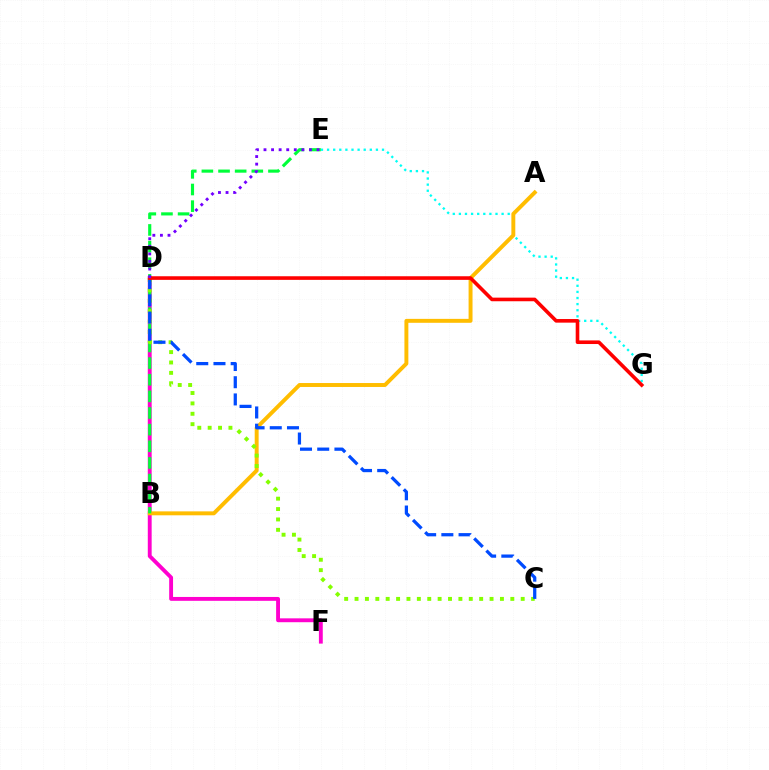{('D', 'F'): [{'color': '#ff00cf', 'line_style': 'solid', 'thickness': 2.78}], ('E', 'G'): [{'color': '#00fff6', 'line_style': 'dotted', 'thickness': 1.66}], ('A', 'B'): [{'color': '#ffbd00', 'line_style': 'solid', 'thickness': 2.83}], ('B', 'E'): [{'color': '#00ff39', 'line_style': 'dashed', 'thickness': 2.26}], ('C', 'D'): [{'color': '#84ff00', 'line_style': 'dotted', 'thickness': 2.82}, {'color': '#004bff', 'line_style': 'dashed', 'thickness': 2.34}], ('D', 'G'): [{'color': '#ff0000', 'line_style': 'solid', 'thickness': 2.6}], ('D', 'E'): [{'color': '#7200ff', 'line_style': 'dotted', 'thickness': 2.06}]}